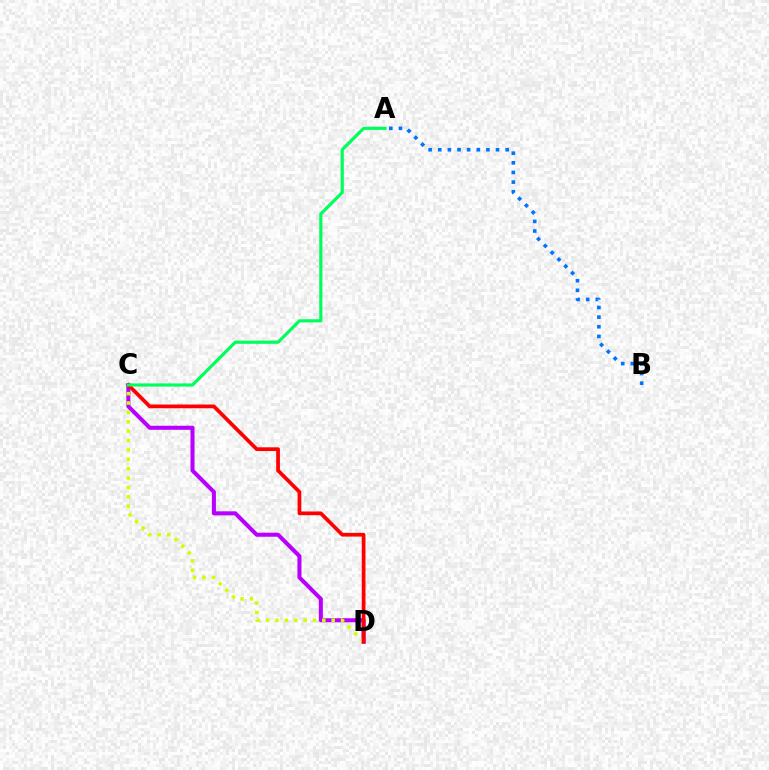{('C', 'D'): [{'color': '#b900ff', 'line_style': 'solid', 'thickness': 2.91}, {'color': '#d1ff00', 'line_style': 'dotted', 'thickness': 2.55}, {'color': '#ff0000', 'line_style': 'solid', 'thickness': 2.68}], ('A', 'B'): [{'color': '#0074ff', 'line_style': 'dotted', 'thickness': 2.62}], ('A', 'C'): [{'color': '#00ff5c', 'line_style': 'solid', 'thickness': 2.28}]}